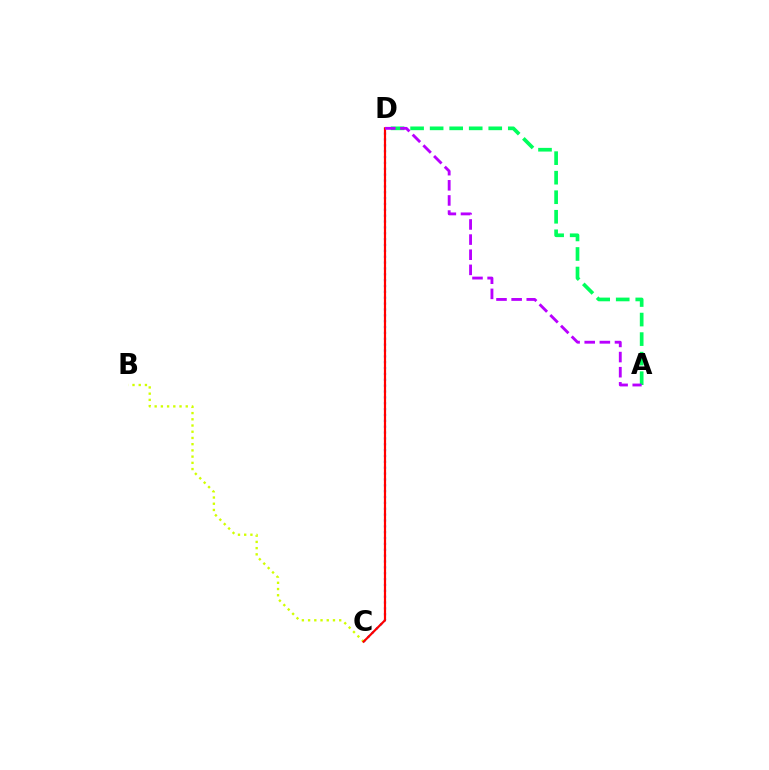{('C', 'D'): [{'color': '#0074ff', 'line_style': 'dotted', 'thickness': 1.59}, {'color': '#ff0000', 'line_style': 'solid', 'thickness': 1.58}], ('B', 'C'): [{'color': '#d1ff00', 'line_style': 'dotted', 'thickness': 1.69}], ('A', 'D'): [{'color': '#00ff5c', 'line_style': 'dashed', 'thickness': 2.65}, {'color': '#b900ff', 'line_style': 'dashed', 'thickness': 2.06}]}